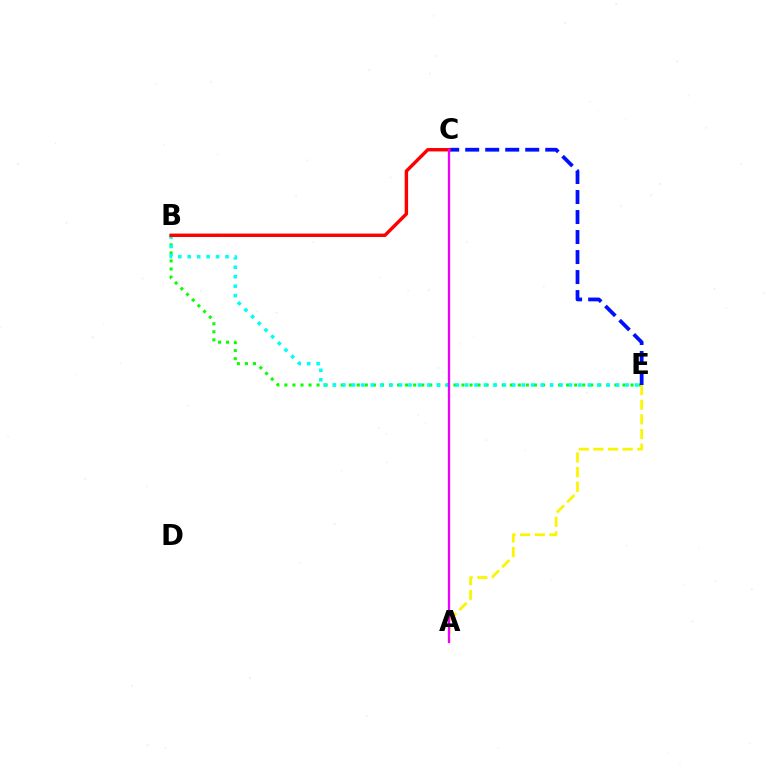{('B', 'E'): [{'color': '#08ff00', 'line_style': 'dotted', 'thickness': 2.19}, {'color': '#00fff6', 'line_style': 'dotted', 'thickness': 2.56}], ('C', 'E'): [{'color': '#0010ff', 'line_style': 'dashed', 'thickness': 2.72}], ('A', 'E'): [{'color': '#fcf500', 'line_style': 'dashed', 'thickness': 1.99}], ('B', 'C'): [{'color': '#ff0000', 'line_style': 'solid', 'thickness': 2.46}], ('A', 'C'): [{'color': '#ee00ff', 'line_style': 'solid', 'thickness': 1.65}]}